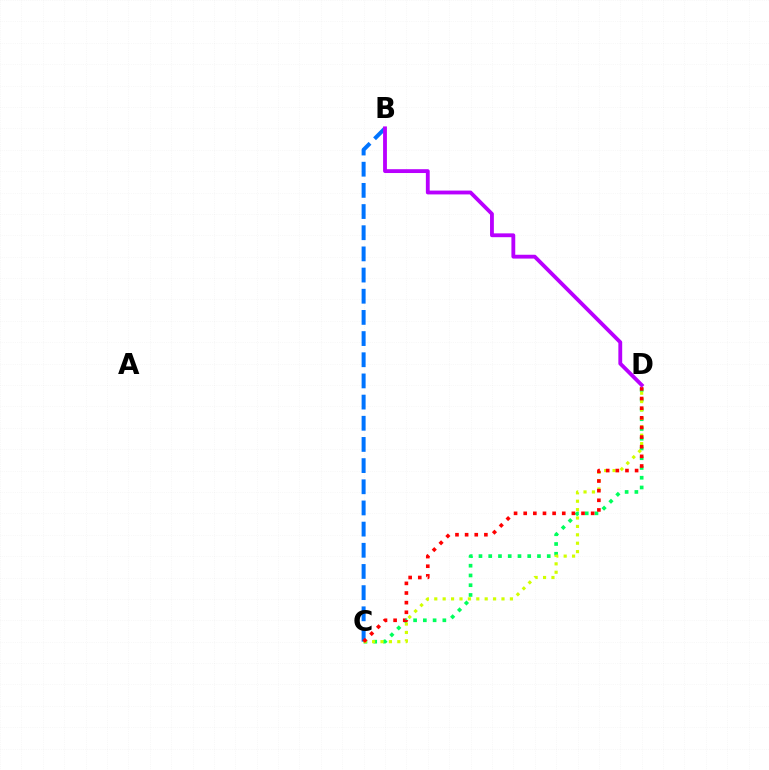{('B', 'C'): [{'color': '#0074ff', 'line_style': 'dashed', 'thickness': 2.88}], ('C', 'D'): [{'color': '#00ff5c', 'line_style': 'dotted', 'thickness': 2.65}, {'color': '#d1ff00', 'line_style': 'dotted', 'thickness': 2.28}, {'color': '#ff0000', 'line_style': 'dotted', 'thickness': 2.62}], ('B', 'D'): [{'color': '#b900ff', 'line_style': 'solid', 'thickness': 2.76}]}